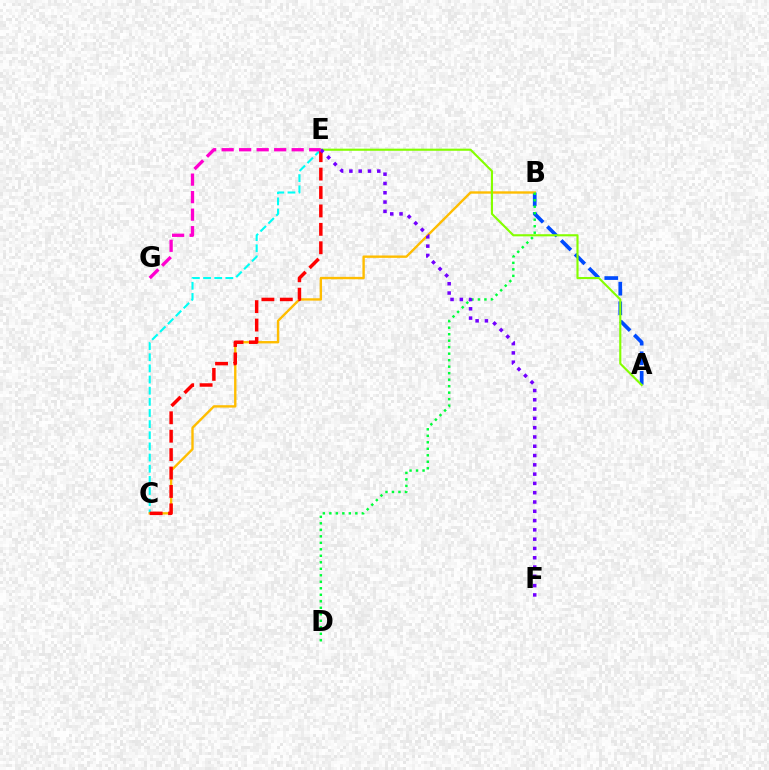{('C', 'E'): [{'color': '#00fff6', 'line_style': 'dashed', 'thickness': 1.51}, {'color': '#ff0000', 'line_style': 'dashed', 'thickness': 2.5}], ('A', 'B'): [{'color': '#004bff', 'line_style': 'dashed', 'thickness': 2.66}], ('B', 'C'): [{'color': '#ffbd00', 'line_style': 'solid', 'thickness': 1.71}], ('B', 'D'): [{'color': '#00ff39', 'line_style': 'dotted', 'thickness': 1.77}], ('A', 'E'): [{'color': '#84ff00', 'line_style': 'solid', 'thickness': 1.53}], ('E', 'F'): [{'color': '#7200ff', 'line_style': 'dotted', 'thickness': 2.52}], ('E', 'G'): [{'color': '#ff00cf', 'line_style': 'dashed', 'thickness': 2.38}]}